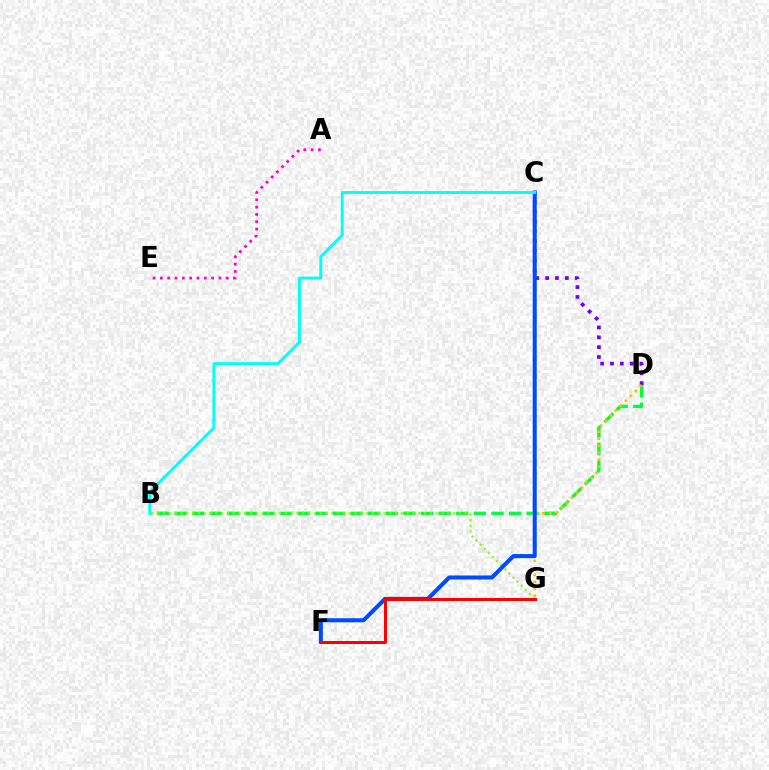{('B', 'D'): [{'color': '#00ff39', 'line_style': 'dashed', 'thickness': 2.39}], ('B', 'G'): [{'color': '#84ff00', 'line_style': 'dotted', 'thickness': 1.58}], ('C', 'D'): [{'color': '#7200ff', 'line_style': 'dotted', 'thickness': 2.68}], ('D', 'G'): [{'color': '#ffbd00', 'line_style': 'dotted', 'thickness': 1.9}], ('C', 'F'): [{'color': '#004bff', 'line_style': 'solid', 'thickness': 2.92}], ('A', 'E'): [{'color': '#ff00cf', 'line_style': 'dotted', 'thickness': 1.99}], ('F', 'G'): [{'color': '#ff0000', 'line_style': 'solid', 'thickness': 2.17}], ('B', 'C'): [{'color': '#00fff6', 'line_style': 'solid', 'thickness': 2.08}]}